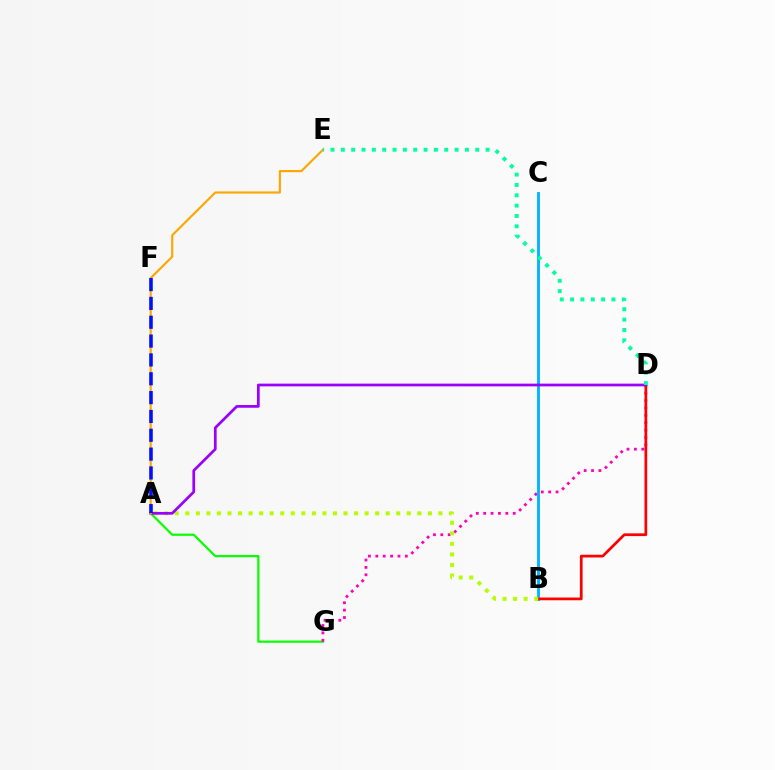{('A', 'G'): [{'color': '#08ff00', 'line_style': 'solid', 'thickness': 1.58}], ('D', 'G'): [{'color': '#ff00bd', 'line_style': 'dotted', 'thickness': 2.01}], ('B', 'C'): [{'color': '#00b5ff', 'line_style': 'solid', 'thickness': 2.08}], ('B', 'D'): [{'color': '#ff0000', 'line_style': 'solid', 'thickness': 1.97}], ('A', 'B'): [{'color': '#b3ff00', 'line_style': 'dotted', 'thickness': 2.87}], ('A', 'D'): [{'color': '#9b00ff', 'line_style': 'solid', 'thickness': 1.96}], ('A', 'E'): [{'color': '#ffa500', 'line_style': 'solid', 'thickness': 1.54}], ('A', 'F'): [{'color': '#0010ff', 'line_style': 'dashed', 'thickness': 2.56}], ('D', 'E'): [{'color': '#00ff9d', 'line_style': 'dotted', 'thickness': 2.81}]}